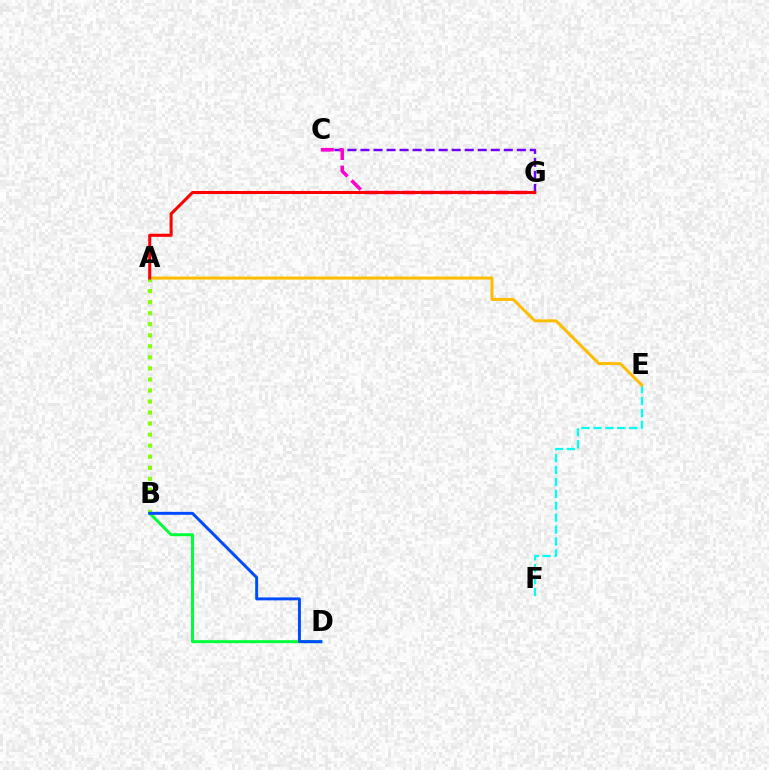{('E', 'F'): [{'color': '#00fff6', 'line_style': 'dashed', 'thickness': 1.62}], ('A', 'E'): [{'color': '#ffbd00', 'line_style': 'solid', 'thickness': 2.16}], ('C', 'G'): [{'color': '#7200ff', 'line_style': 'dashed', 'thickness': 1.77}, {'color': '#ff00cf', 'line_style': 'dashed', 'thickness': 2.53}], ('A', 'B'): [{'color': '#84ff00', 'line_style': 'dotted', 'thickness': 3.0}], ('B', 'D'): [{'color': '#00ff39', 'line_style': 'solid', 'thickness': 2.14}, {'color': '#004bff', 'line_style': 'solid', 'thickness': 2.12}], ('A', 'G'): [{'color': '#ff0000', 'line_style': 'solid', 'thickness': 2.19}]}